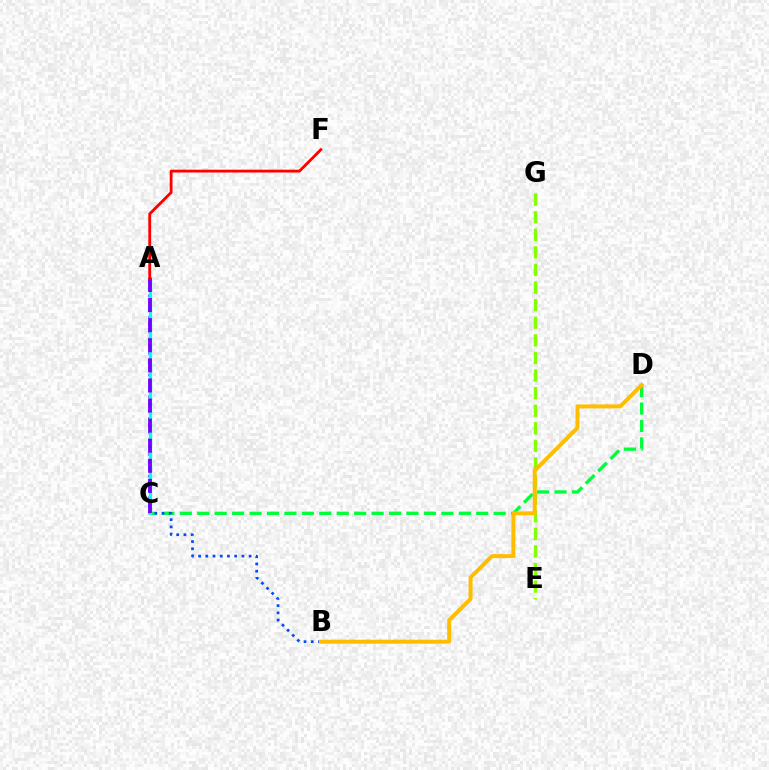{('C', 'D'): [{'color': '#00ff39', 'line_style': 'dashed', 'thickness': 2.37}], ('A', 'C'): [{'color': '#ff00cf', 'line_style': 'dashed', 'thickness': 2.11}, {'color': '#00fff6', 'line_style': 'solid', 'thickness': 2.3}, {'color': '#7200ff', 'line_style': 'dashed', 'thickness': 2.73}], ('A', 'B'): [{'color': '#004bff', 'line_style': 'dotted', 'thickness': 1.96}], ('E', 'G'): [{'color': '#84ff00', 'line_style': 'dashed', 'thickness': 2.39}], ('B', 'D'): [{'color': '#ffbd00', 'line_style': 'solid', 'thickness': 2.85}], ('A', 'F'): [{'color': '#ff0000', 'line_style': 'solid', 'thickness': 2.04}]}